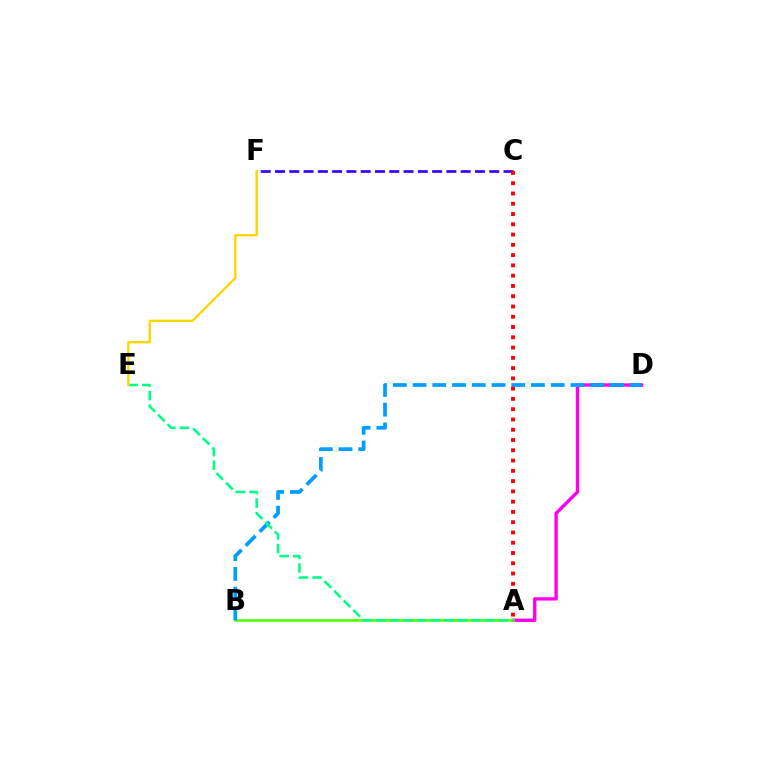{('A', 'D'): [{'color': '#ff00ed', 'line_style': 'solid', 'thickness': 2.42}], ('A', 'B'): [{'color': '#4fff00', 'line_style': 'solid', 'thickness': 1.86}], ('B', 'D'): [{'color': '#009eff', 'line_style': 'dashed', 'thickness': 2.68}], ('C', 'F'): [{'color': '#3700ff', 'line_style': 'dashed', 'thickness': 1.94}], ('A', 'C'): [{'color': '#ff0000', 'line_style': 'dotted', 'thickness': 2.79}], ('A', 'E'): [{'color': '#00ff86', 'line_style': 'dashed', 'thickness': 1.85}], ('E', 'F'): [{'color': '#ffd500', 'line_style': 'solid', 'thickness': 1.69}]}